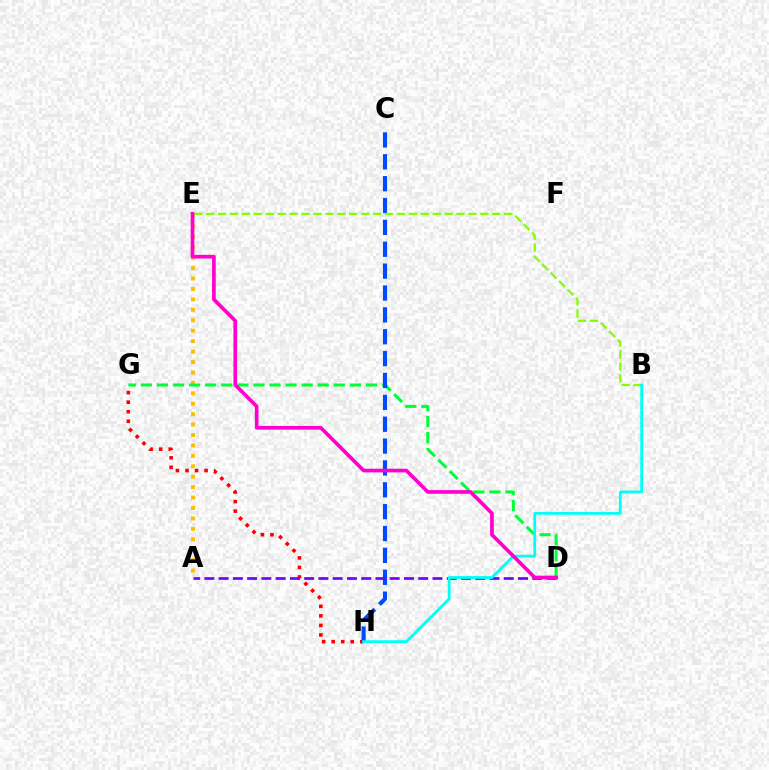{('G', 'H'): [{'color': '#ff0000', 'line_style': 'dotted', 'thickness': 2.59}], ('A', 'E'): [{'color': '#ffbd00', 'line_style': 'dotted', 'thickness': 2.83}], ('D', 'G'): [{'color': '#00ff39', 'line_style': 'dashed', 'thickness': 2.18}], ('C', 'H'): [{'color': '#004bff', 'line_style': 'dashed', 'thickness': 2.97}], ('A', 'D'): [{'color': '#7200ff', 'line_style': 'dashed', 'thickness': 1.94}], ('B', 'E'): [{'color': '#84ff00', 'line_style': 'dashed', 'thickness': 1.62}], ('B', 'H'): [{'color': '#00fff6', 'line_style': 'solid', 'thickness': 2.01}], ('D', 'E'): [{'color': '#ff00cf', 'line_style': 'solid', 'thickness': 2.65}]}